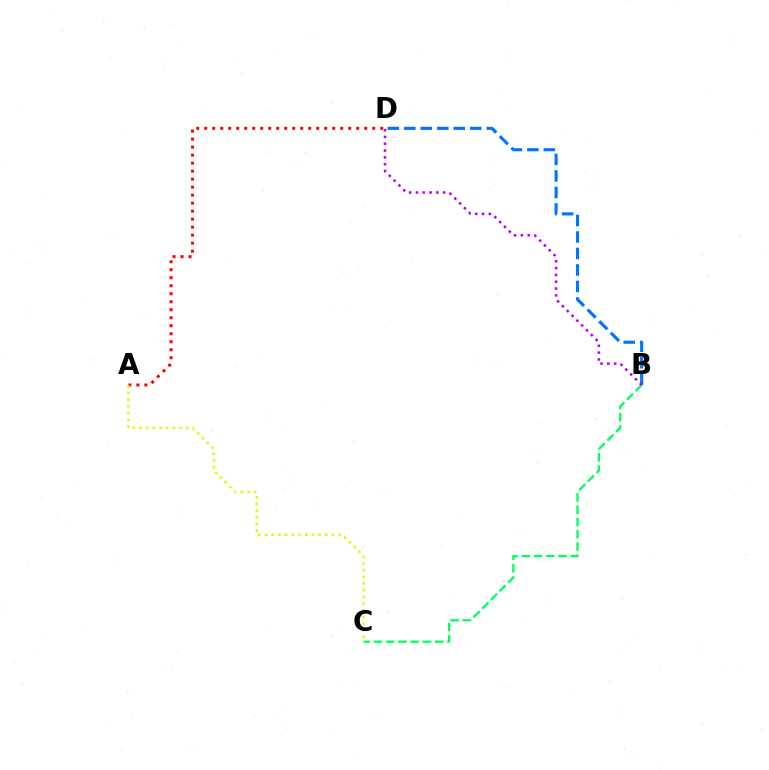{('B', 'D'): [{'color': '#0074ff', 'line_style': 'dashed', 'thickness': 2.24}, {'color': '#b900ff', 'line_style': 'dotted', 'thickness': 1.85}], ('A', 'D'): [{'color': '#ff0000', 'line_style': 'dotted', 'thickness': 2.17}], ('B', 'C'): [{'color': '#00ff5c', 'line_style': 'dashed', 'thickness': 1.67}], ('A', 'C'): [{'color': '#d1ff00', 'line_style': 'dotted', 'thickness': 1.82}]}